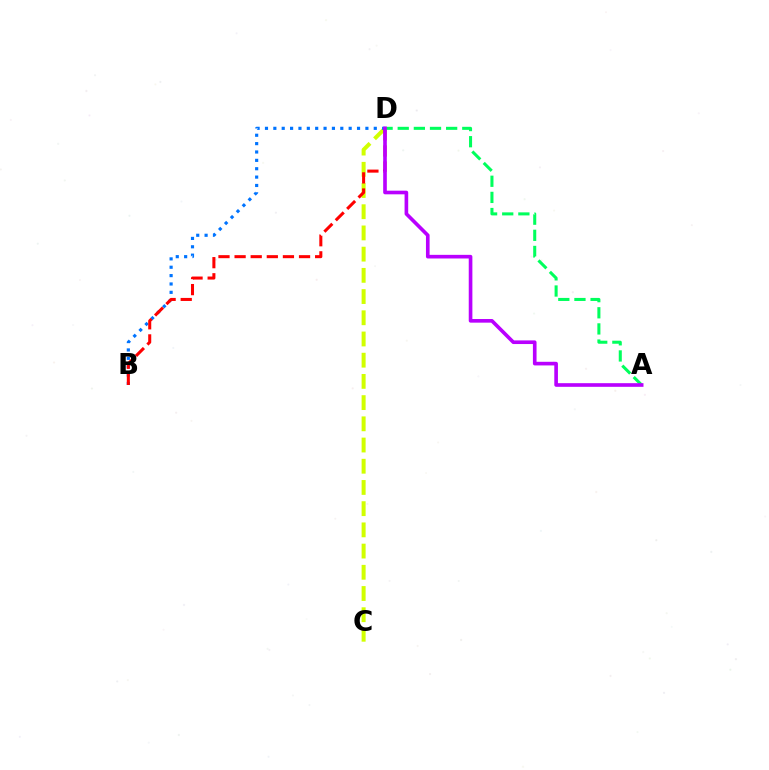{('C', 'D'): [{'color': '#d1ff00', 'line_style': 'dashed', 'thickness': 2.88}], ('B', 'D'): [{'color': '#0074ff', 'line_style': 'dotted', 'thickness': 2.27}, {'color': '#ff0000', 'line_style': 'dashed', 'thickness': 2.19}], ('A', 'D'): [{'color': '#00ff5c', 'line_style': 'dashed', 'thickness': 2.19}, {'color': '#b900ff', 'line_style': 'solid', 'thickness': 2.62}]}